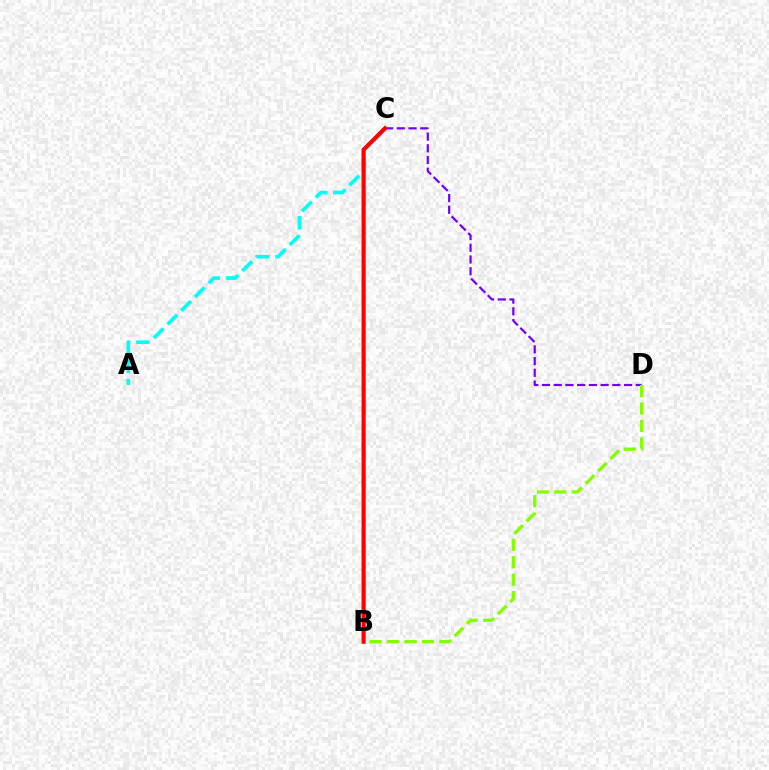{('A', 'C'): [{'color': '#00fff6', 'line_style': 'dashed', 'thickness': 2.63}], ('C', 'D'): [{'color': '#7200ff', 'line_style': 'dashed', 'thickness': 1.59}], ('B', 'D'): [{'color': '#84ff00', 'line_style': 'dashed', 'thickness': 2.37}], ('B', 'C'): [{'color': '#ff0000', 'line_style': 'solid', 'thickness': 2.99}]}